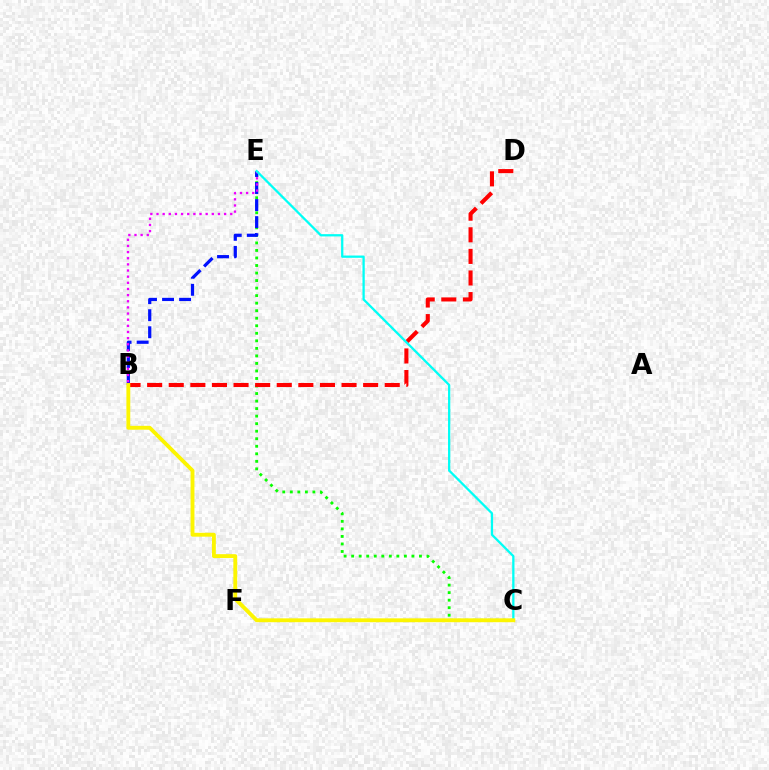{('C', 'E'): [{'color': '#08ff00', 'line_style': 'dotted', 'thickness': 2.05}, {'color': '#00fff6', 'line_style': 'solid', 'thickness': 1.64}], ('B', 'E'): [{'color': '#0010ff', 'line_style': 'dashed', 'thickness': 2.32}, {'color': '#ee00ff', 'line_style': 'dotted', 'thickness': 1.67}], ('B', 'D'): [{'color': '#ff0000', 'line_style': 'dashed', 'thickness': 2.93}], ('B', 'C'): [{'color': '#fcf500', 'line_style': 'solid', 'thickness': 2.79}]}